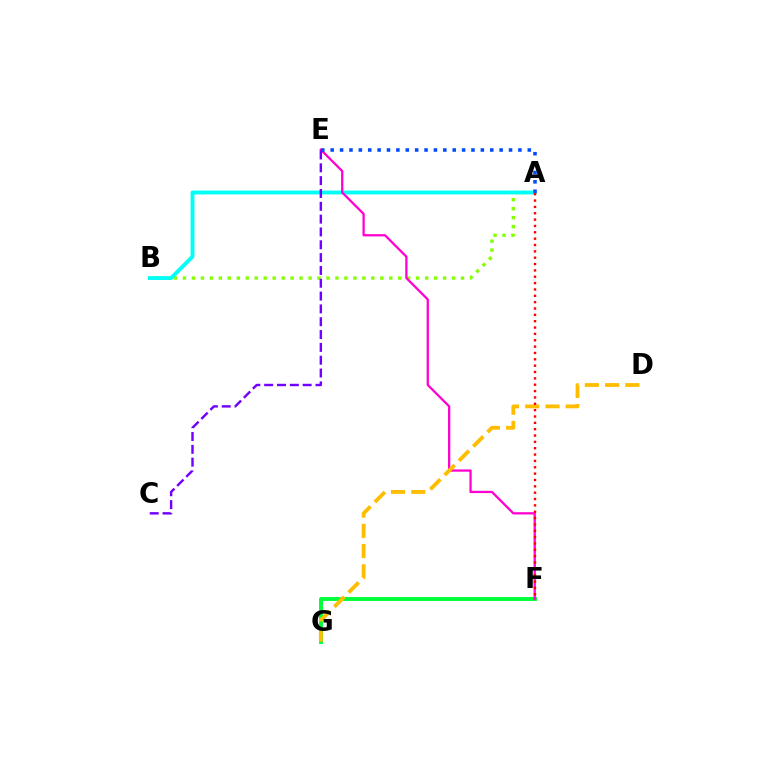{('A', 'B'): [{'color': '#84ff00', 'line_style': 'dotted', 'thickness': 2.44}, {'color': '#00fff6', 'line_style': 'solid', 'thickness': 2.78}], ('F', 'G'): [{'color': '#00ff39', 'line_style': 'solid', 'thickness': 2.8}], ('E', 'F'): [{'color': '#ff00cf', 'line_style': 'solid', 'thickness': 1.64}], ('C', 'E'): [{'color': '#7200ff', 'line_style': 'dashed', 'thickness': 1.74}], ('D', 'G'): [{'color': '#ffbd00', 'line_style': 'dashed', 'thickness': 2.75}], ('A', 'E'): [{'color': '#004bff', 'line_style': 'dotted', 'thickness': 2.55}], ('A', 'F'): [{'color': '#ff0000', 'line_style': 'dotted', 'thickness': 1.73}]}